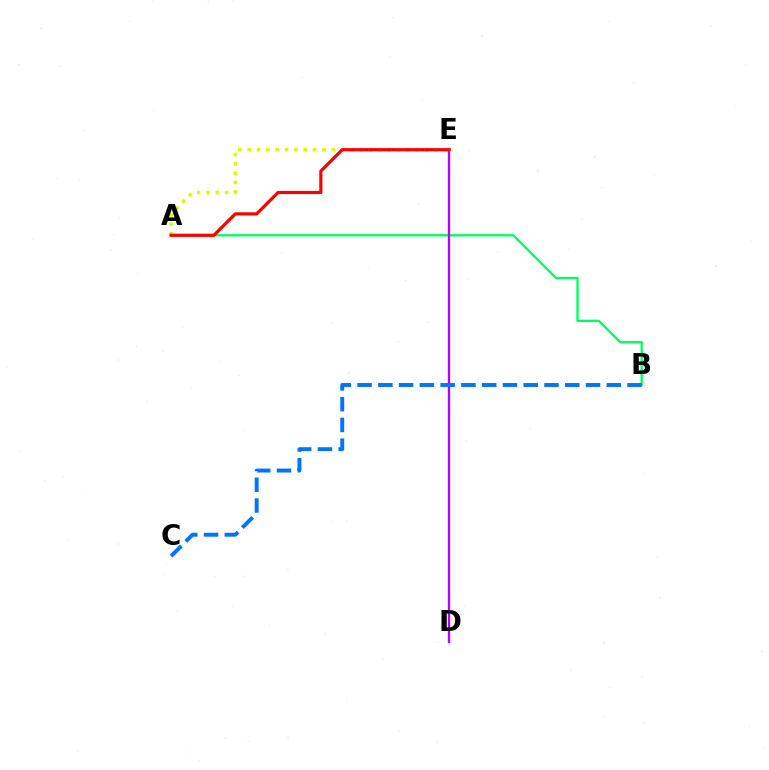{('A', 'B'): [{'color': '#00ff5c', 'line_style': 'solid', 'thickness': 1.67}], ('D', 'E'): [{'color': '#b900ff', 'line_style': 'solid', 'thickness': 1.69}], ('A', 'E'): [{'color': '#d1ff00', 'line_style': 'dotted', 'thickness': 2.54}, {'color': '#ff0000', 'line_style': 'solid', 'thickness': 2.3}], ('B', 'C'): [{'color': '#0074ff', 'line_style': 'dashed', 'thickness': 2.82}]}